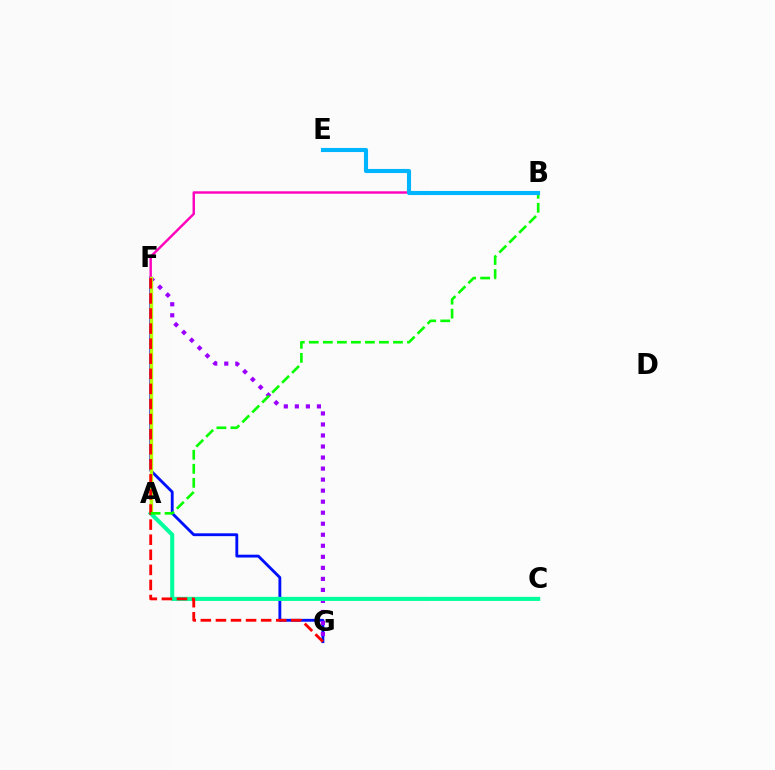{('F', 'G'): [{'color': '#0010ff', 'line_style': 'solid', 'thickness': 2.05}, {'color': '#9b00ff', 'line_style': 'dotted', 'thickness': 3.0}, {'color': '#ff0000', 'line_style': 'dashed', 'thickness': 2.05}], ('A', 'F'): [{'color': '#ffa500', 'line_style': 'dashed', 'thickness': 1.67}, {'color': '#b3ff00', 'line_style': 'solid', 'thickness': 2.41}], ('B', 'F'): [{'color': '#ff00bd', 'line_style': 'solid', 'thickness': 1.75}], ('A', 'C'): [{'color': '#00ff9d', 'line_style': 'solid', 'thickness': 2.94}], ('A', 'B'): [{'color': '#08ff00', 'line_style': 'dashed', 'thickness': 1.91}], ('B', 'E'): [{'color': '#00b5ff', 'line_style': 'solid', 'thickness': 2.96}]}